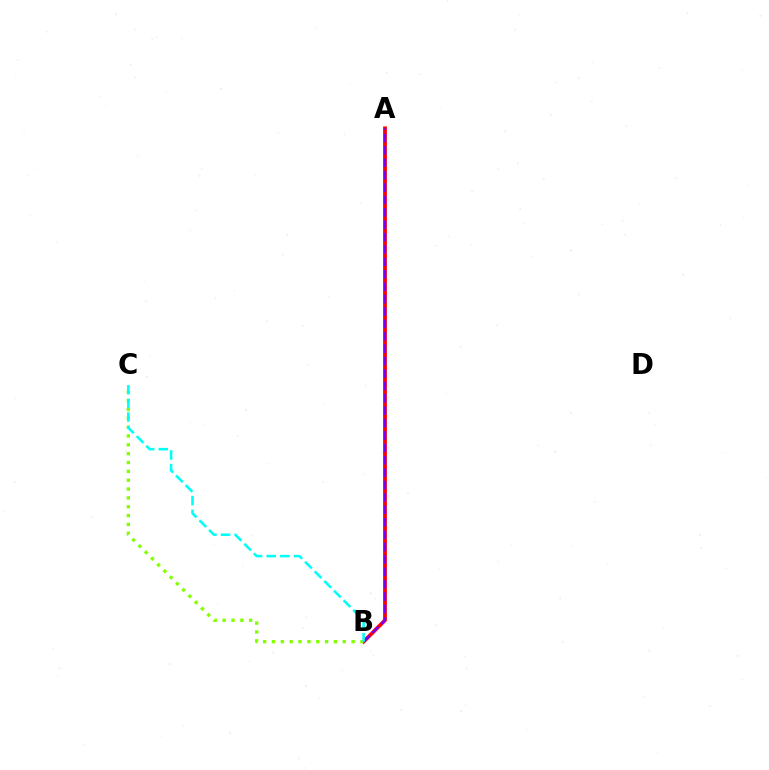{('A', 'B'): [{'color': '#ff0000', 'line_style': 'solid', 'thickness': 2.72}, {'color': '#7200ff', 'line_style': 'dashed', 'thickness': 1.68}], ('B', 'C'): [{'color': '#84ff00', 'line_style': 'dotted', 'thickness': 2.4}, {'color': '#00fff6', 'line_style': 'dashed', 'thickness': 1.85}]}